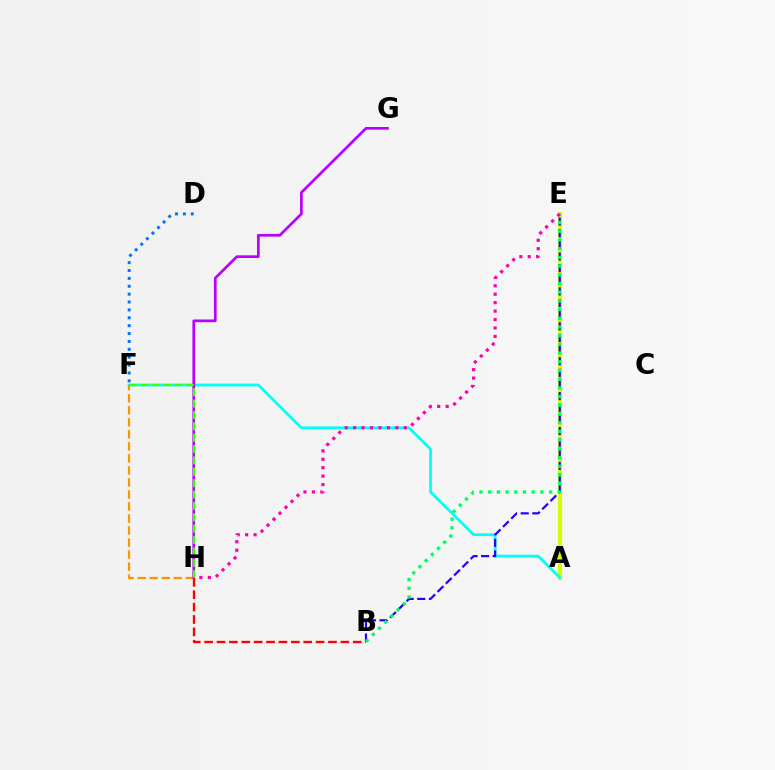{('A', 'E'): [{'color': '#d1ff00', 'line_style': 'solid', 'thickness': 2.99}], ('A', 'F'): [{'color': '#00fff6', 'line_style': 'solid', 'thickness': 2.0}], ('B', 'E'): [{'color': '#2500ff', 'line_style': 'dashed', 'thickness': 1.58}, {'color': '#00ff5c', 'line_style': 'dotted', 'thickness': 2.37}], ('F', 'H'): [{'color': '#ff9400', 'line_style': 'dashed', 'thickness': 1.63}, {'color': '#3dff00', 'line_style': 'dashed', 'thickness': 1.54}], ('G', 'H'): [{'color': '#b900ff', 'line_style': 'solid', 'thickness': 1.94}], ('D', 'F'): [{'color': '#0074ff', 'line_style': 'dotted', 'thickness': 2.14}], ('B', 'H'): [{'color': '#ff0000', 'line_style': 'dashed', 'thickness': 1.68}], ('E', 'H'): [{'color': '#ff00ac', 'line_style': 'dotted', 'thickness': 2.29}]}